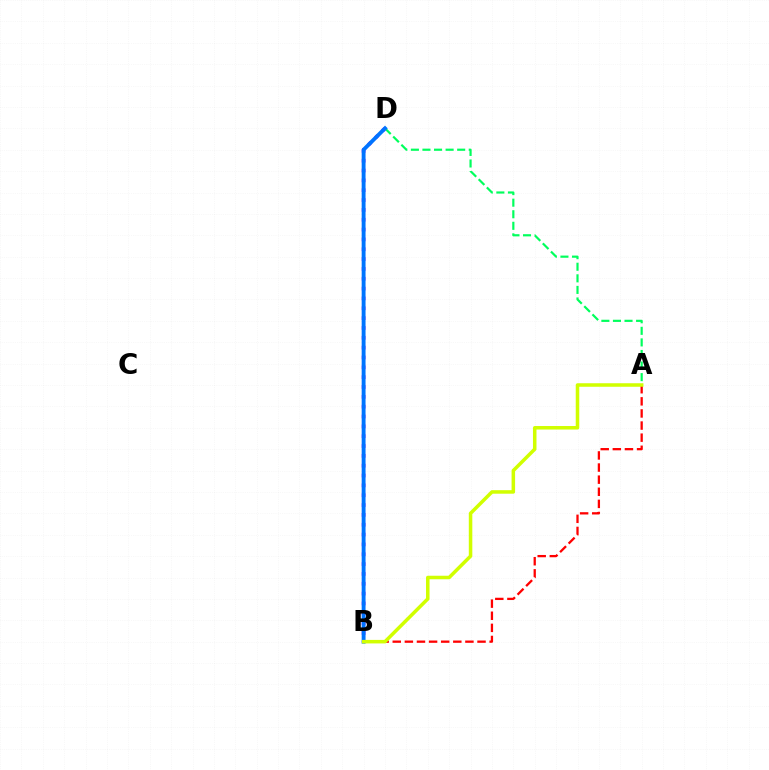{('A', 'B'): [{'color': '#ff0000', 'line_style': 'dashed', 'thickness': 1.65}, {'color': '#d1ff00', 'line_style': 'solid', 'thickness': 2.54}], ('A', 'D'): [{'color': '#00ff5c', 'line_style': 'dashed', 'thickness': 1.57}], ('B', 'D'): [{'color': '#b900ff', 'line_style': 'dotted', 'thickness': 2.67}, {'color': '#0074ff', 'line_style': 'solid', 'thickness': 2.79}]}